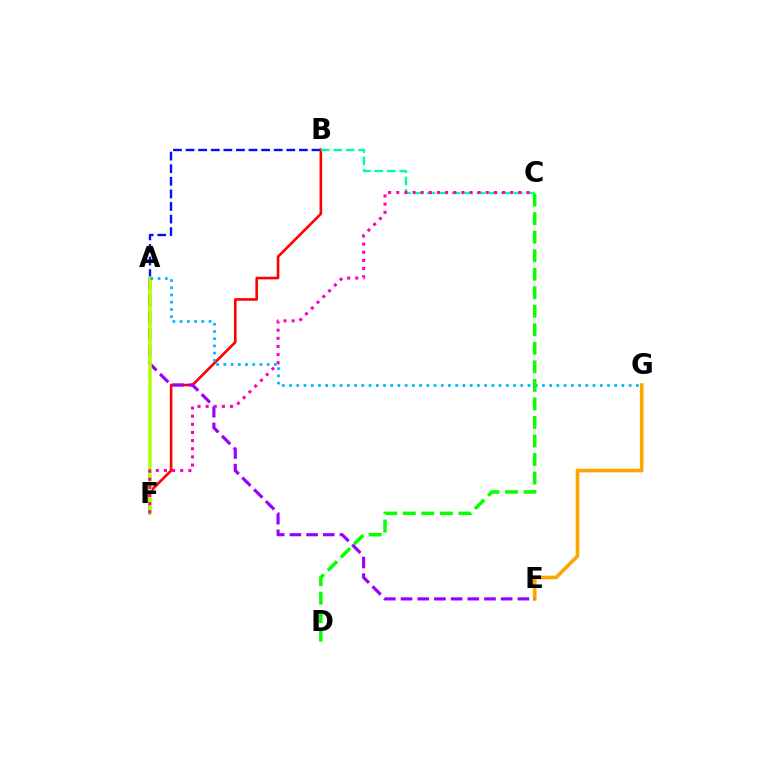{('E', 'G'): [{'color': '#ffa500', 'line_style': 'solid', 'thickness': 2.63}], ('A', 'B'): [{'color': '#0010ff', 'line_style': 'dashed', 'thickness': 1.71}], ('B', 'F'): [{'color': '#ff0000', 'line_style': 'solid', 'thickness': 1.88}], ('B', 'C'): [{'color': '#00ff9d', 'line_style': 'dashed', 'thickness': 1.69}], ('A', 'E'): [{'color': '#9b00ff', 'line_style': 'dashed', 'thickness': 2.27}], ('A', 'F'): [{'color': '#b3ff00', 'line_style': 'solid', 'thickness': 2.52}], ('A', 'G'): [{'color': '#00b5ff', 'line_style': 'dotted', 'thickness': 1.96}], ('C', 'D'): [{'color': '#08ff00', 'line_style': 'dashed', 'thickness': 2.52}], ('C', 'F'): [{'color': '#ff00bd', 'line_style': 'dotted', 'thickness': 2.21}]}